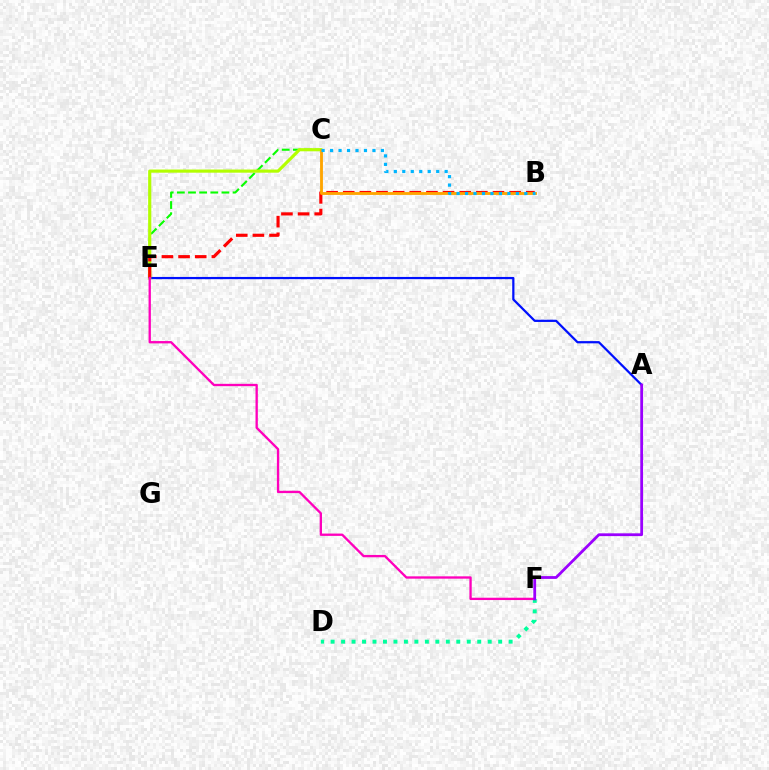{('A', 'E'): [{'color': '#0010ff', 'line_style': 'solid', 'thickness': 1.6}], ('C', 'E'): [{'color': '#08ff00', 'line_style': 'dashed', 'thickness': 1.51}, {'color': '#b3ff00', 'line_style': 'solid', 'thickness': 2.27}], ('D', 'F'): [{'color': '#00ff9d', 'line_style': 'dotted', 'thickness': 2.85}], ('B', 'E'): [{'color': '#ff0000', 'line_style': 'dashed', 'thickness': 2.26}], ('B', 'C'): [{'color': '#ffa500', 'line_style': 'solid', 'thickness': 2.05}, {'color': '#00b5ff', 'line_style': 'dotted', 'thickness': 2.3}], ('E', 'F'): [{'color': '#ff00bd', 'line_style': 'solid', 'thickness': 1.67}], ('A', 'F'): [{'color': '#9b00ff', 'line_style': 'solid', 'thickness': 2.01}]}